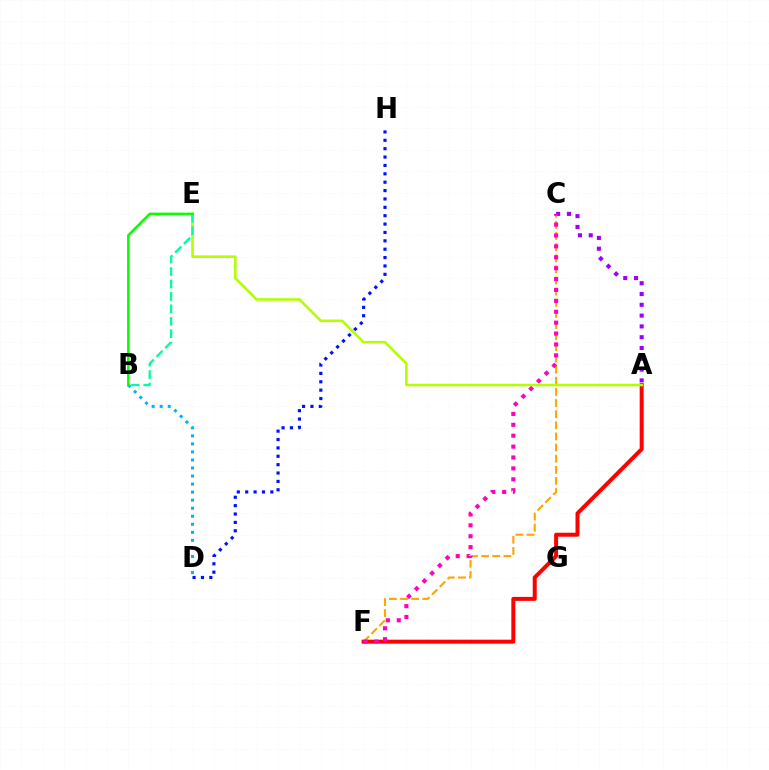{('D', 'H'): [{'color': '#0010ff', 'line_style': 'dotted', 'thickness': 2.28}], ('A', 'C'): [{'color': '#9b00ff', 'line_style': 'dotted', 'thickness': 2.93}], ('C', 'F'): [{'color': '#ffa500', 'line_style': 'dashed', 'thickness': 1.51}, {'color': '#ff00bd', 'line_style': 'dotted', 'thickness': 2.96}], ('B', 'D'): [{'color': '#00b5ff', 'line_style': 'dotted', 'thickness': 2.18}], ('A', 'F'): [{'color': '#ff0000', 'line_style': 'solid', 'thickness': 2.86}], ('A', 'E'): [{'color': '#b3ff00', 'line_style': 'solid', 'thickness': 1.86}], ('B', 'E'): [{'color': '#00ff9d', 'line_style': 'dashed', 'thickness': 1.69}, {'color': '#08ff00', 'line_style': 'solid', 'thickness': 1.83}]}